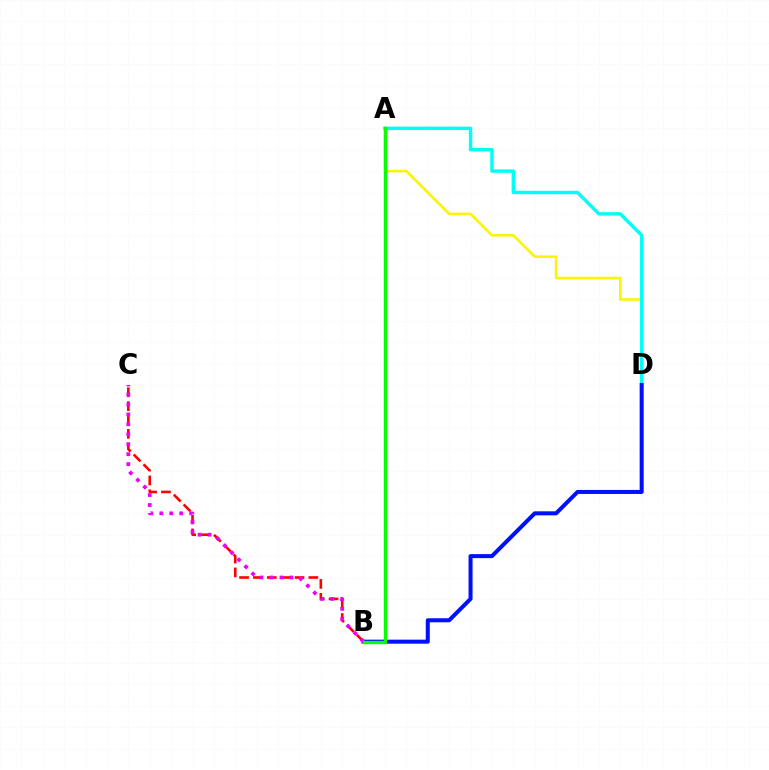{('A', 'D'): [{'color': '#fcf500', 'line_style': 'solid', 'thickness': 1.87}, {'color': '#00fff6', 'line_style': 'solid', 'thickness': 2.47}], ('B', 'C'): [{'color': '#ff0000', 'line_style': 'dashed', 'thickness': 1.88}, {'color': '#ee00ff', 'line_style': 'dotted', 'thickness': 2.7}], ('B', 'D'): [{'color': '#0010ff', 'line_style': 'solid', 'thickness': 2.9}], ('A', 'B'): [{'color': '#08ff00', 'line_style': 'solid', 'thickness': 2.43}]}